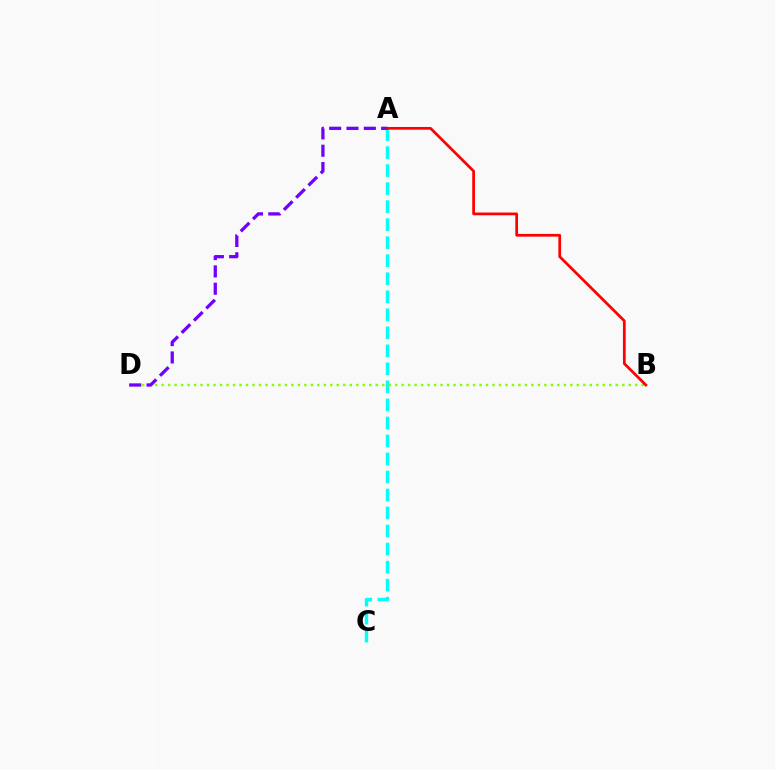{('A', 'C'): [{'color': '#00fff6', 'line_style': 'dashed', 'thickness': 2.45}], ('B', 'D'): [{'color': '#84ff00', 'line_style': 'dotted', 'thickness': 1.76}], ('A', 'D'): [{'color': '#7200ff', 'line_style': 'dashed', 'thickness': 2.35}], ('A', 'B'): [{'color': '#ff0000', 'line_style': 'solid', 'thickness': 1.97}]}